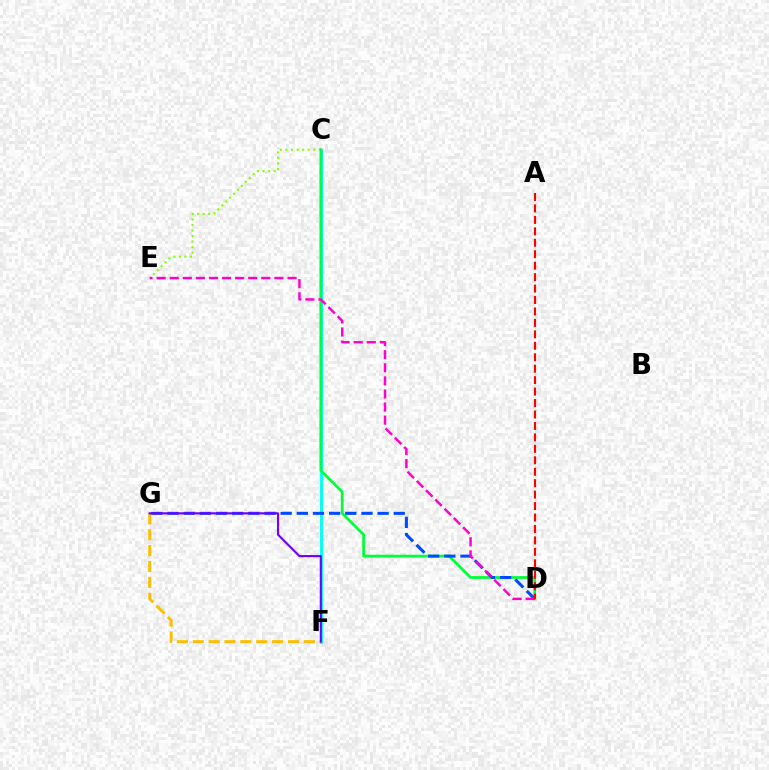{('C', 'E'): [{'color': '#84ff00', 'line_style': 'dotted', 'thickness': 1.51}], ('C', 'F'): [{'color': '#00fff6', 'line_style': 'solid', 'thickness': 2.09}], ('C', 'D'): [{'color': '#00ff39', 'line_style': 'solid', 'thickness': 1.99}], ('F', 'G'): [{'color': '#ffbd00', 'line_style': 'dashed', 'thickness': 2.16}, {'color': '#7200ff', 'line_style': 'solid', 'thickness': 1.54}], ('D', 'G'): [{'color': '#004bff', 'line_style': 'dashed', 'thickness': 2.2}], ('D', 'E'): [{'color': '#ff00cf', 'line_style': 'dashed', 'thickness': 1.78}], ('A', 'D'): [{'color': '#ff0000', 'line_style': 'dashed', 'thickness': 1.56}]}